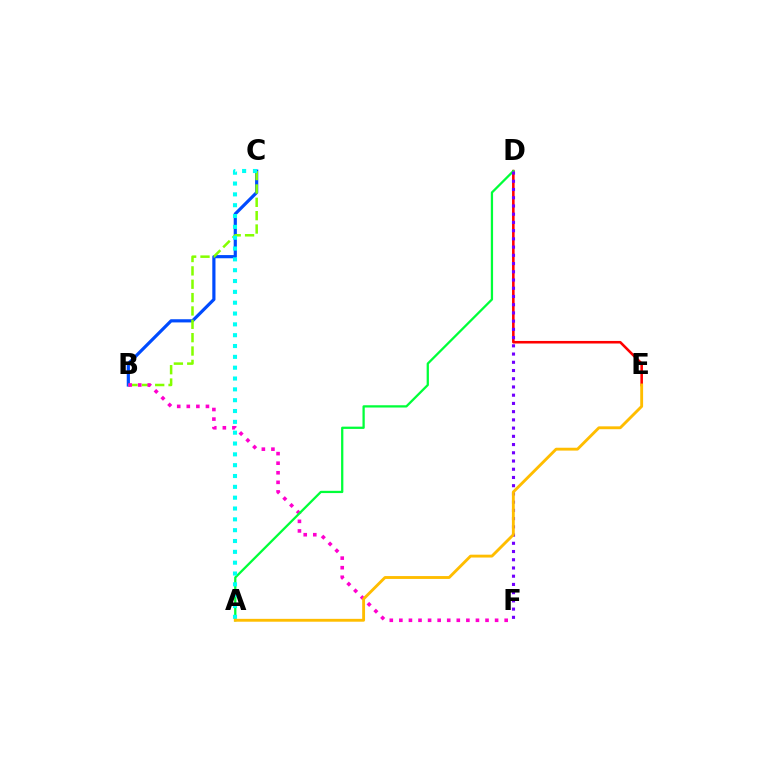{('B', 'C'): [{'color': '#004bff', 'line_style': 'solid', 'thickness': 2.29}, {'color': '#84ff00', 'line_style': 'dashed', 'thickness': 1.81}], ('B', 'F'): [{'color': '#ff00cf', 'line_style': 'dotted', 'thickness': 2.6}], ('D', 'E'): [{'color': '#ff0000', 'line_style': 'solid', 'thickness': 1.85}], ('A', 'D'): [{'color': '#00ff39', 'line_style': 'solid', 'thickness': 1.63}], ('A', 'C'): [{'color': '#00fff6', 'line_style': 'dotted', 'thickness': 2.94}], ('D', 'F'): [{'color': '#7200ff', 'line_style': 'dotted', 'thickness': 2.24}], ('A', 'E'): [{'color': '#ffbd00', 'line_style': 'solid', 'thickness': 2.06}]}